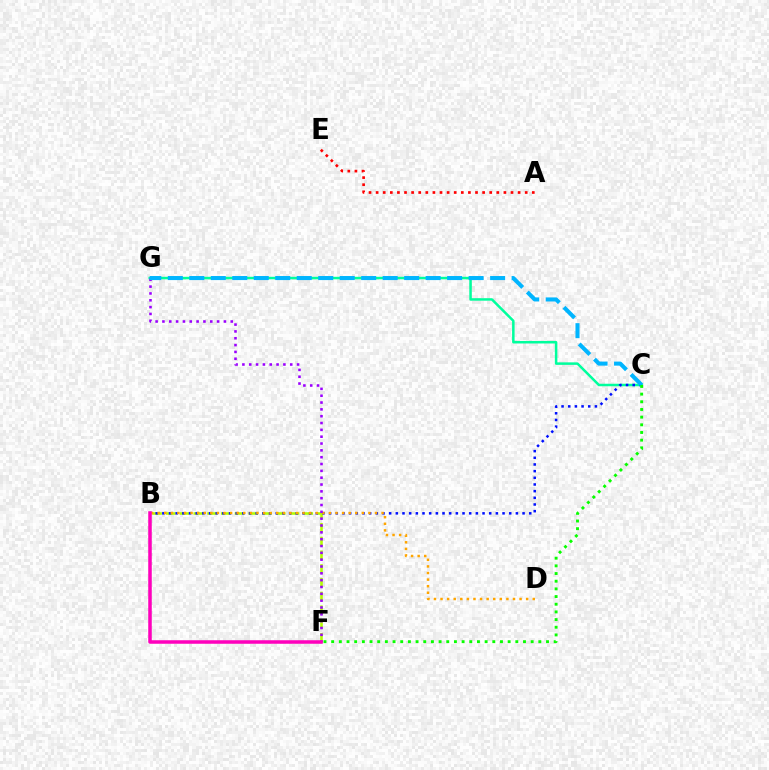{('B', 'F'): [{'color': '#b3ff00', 'line_style': 'dashed', 'thickness': 1.87}, {'color': '#ff00bd', 'line_style': 'solid', 'thickness': 2.54}], ('C', 'G'): [{'color': '#00ff9d', 'line_style': 'solid', 'thickness': 1.8}, {'color': '#00b5ff', 'line_style': 'dashed', 'thickness': 2.92}], ('B', 'C'): [{'color': '#0010ff', 'line_style': 'dotted', 'thickness': 1.81}], ('B', 'D'): [{'color': '#ffa500', 'line_style': 'dotted', 'thickness': 1.79}], ('F', 'G'): [{'color': '#9b00ff', 'line_style': 'dotted', 'thickness': 1.86}], ('A', 'E'): [{'color': '#ff0000', 'line_style': 'dotted', 'thickness': 1.93}], ('C', 'F'): [{'color': '#08ff00', 'line_style': 'dotted', 'thickness': 2.08}]}